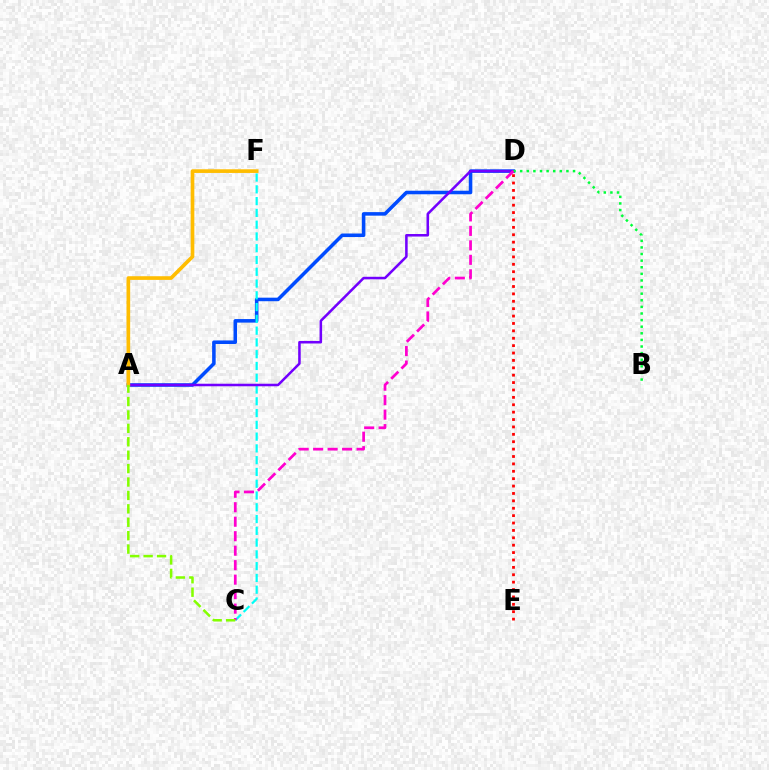{('A', 'D'): [{'color': '#004bff', 'line_style': 'solid', 'thickness': 2.55}, {'color': '#7200ff', 'line_style': 'solid', 'thickness': 1.83}], ('C', 'F'): [{'color': '#00fff6', 'line_style': 'dashed', 'thickness': 1.6}], ('B', 'D'): [{'color': '#00ff39', 'line_style': 'dotted', 'thickness': 1.79}], ('A', 'F'): [{'color': '#ffbd00', 'line_style': 'solid', 'thickness': 2.64}], ('C', 'D'): [{'color': '#ff00cf', 'line_style': 'dashed', 'thickness': 1.97}], ('A', 'C'): [{'color': '#84ff00', 'line_style': 'dashed', 'thickness': 1.82}], ('D', 'E'): [{'color': '#ff0000', 'line_style': 'dotted', 'thickness': 2.01}]}